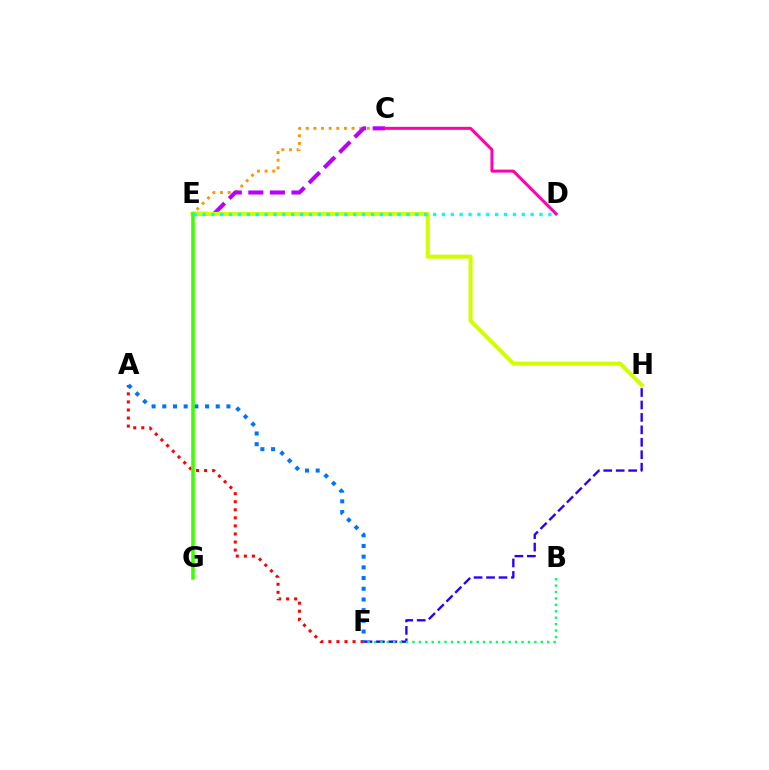{('C', 'E'): [{'color': '#ff9400', 'line_style': 'dotted', 'thickness': 2.07}, {'color': '#b900ff', 'line_style': 'dashed', 'thickness': 2.93}], ('A', 'F'): [{'color': '#ff0000', 'line_style': 'dotted', 'thickness': 2.19}, {'color': '#0074ff', 'line_style': 'dotted', 'thickness': 2.91}], ('F', 'H'): [{'color': '#2500ff', 'line_style': 'dashed', 'thickness': 1.69}], ('C', 'D'): [{'color': '#ff00ac', 'line_style': 'solid', 'thickness': 2.16}], ('E', 'H'): [{'color': '#d1ff00', 'line_style': 'solid', 'thickness': 2.92}], ('E', 'G'): [{'color': '#3dff00', 'line_style': 'solid', 'thickness': 2.56}], ('D', 'E'): [{'color': '#00fff6', 'line_style': 'dotted', 'thickness': 2.41}], ('B', 'F'): [{'color': '#00ff5c', 'line_style': 'dotted', 'thickness': 1.74}]}